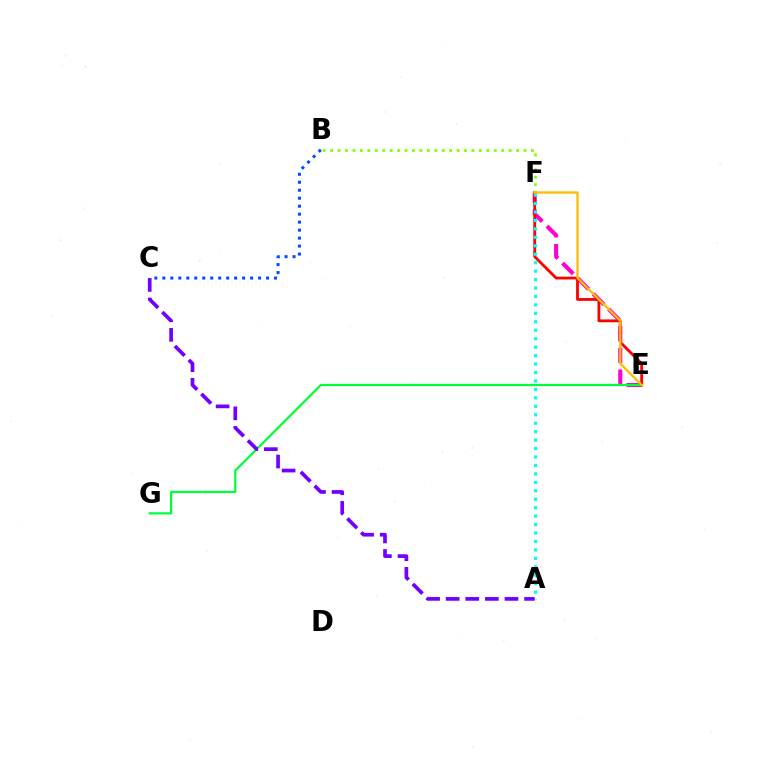{('E', 'F'): [{'color': '#ff00cf', 'line_style': 'dashed', 'thickness': 2.95}, {'color': '#ff0000', 'line_style': 'solid', 'thickness': 2.03}, {'color': '#ffbd00', 'line_style': 'solid', 'thickness': 1.67}], ('E', 'G'): [{'color': '#00ff39', 'line_style': 'solid', 'thickness': 1.6}], ('B', 'F'): [{'color': '#84ff00', 'line_style': 'dotted', 'thickness': 2.02}], ('B', 'C'): [{'color': '#004bff', 'line_style': 'dotted', 'thickness': 2.17}], ('A', 'F'): [{'color': '#00fff6', 'line_style': 'dotted', 'thickness': 2.3}], ('A', 'C'): [{'color': '#7200ff', 'line_style': 'dashed', 'thickness': 2.66}]}